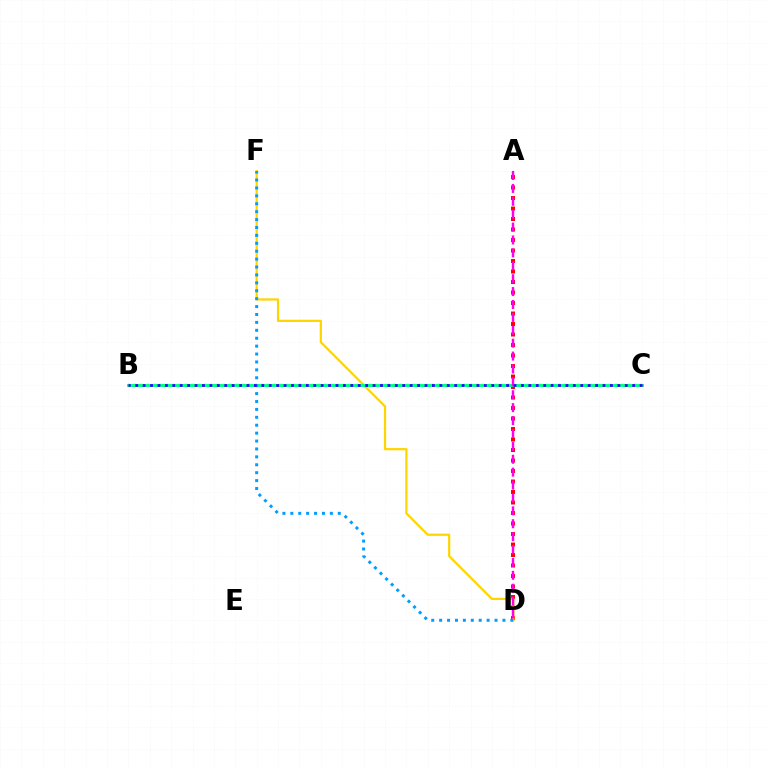{('B', 'C'): [{'color': '#4fff00', 'line_style': 'dotted', 'thickness': 1.72}, {'color': '#00ff86', 'line_style': 'solid', 'thickness': 2.13}, {'color': '#3700ff', 'line_style': 'dotted', 'thickness': 2.02}], ('A', 'D'): [{'color': '#ff0000', 'line_style': 'dotted', 'thickness': 2.85}, {'color': '#ff00ed', 'line_style': 'dashed', 'thickness': 1.75}], ('D', 'F'): [{'color': '#ffd500', 'line_style': 'solid', 'thickness': 1.61}, {'color': '#009eff', 'line_style': 'dotted', 'thickness': 2.15}]}